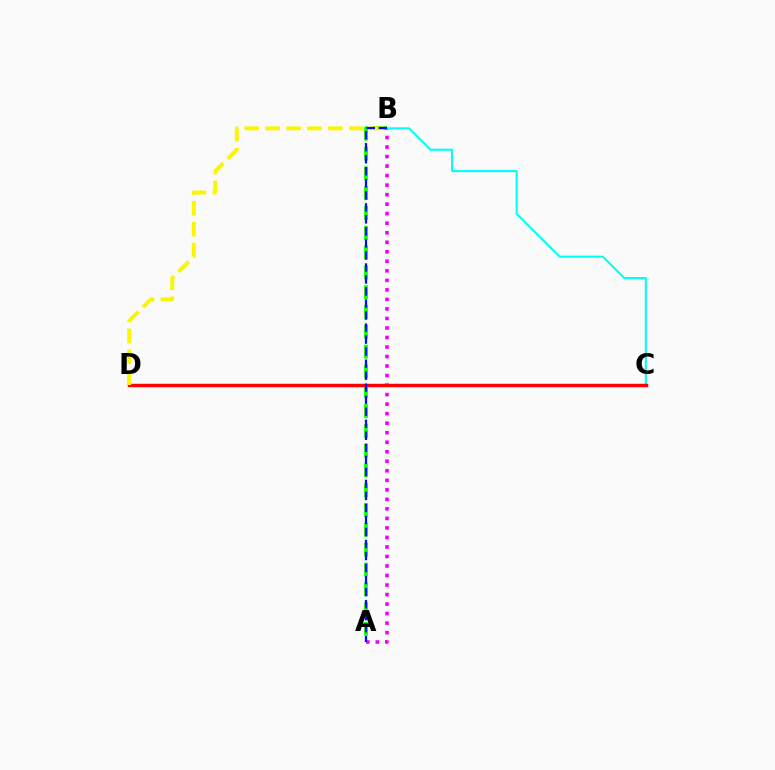{('A', 'B'): [{'color': '#ee00ff', 'line_style': 'dotted', 'thickness': 2.59}, {'color': '#08ff00', 'line_style': 'dashed', 'thickness': 2.69}, {'color': '#0010ff', 'line_style': 'dashed', 'thickness': 1.63}], ('B', 'C'): [{'color': '#00fff6', 'line_style': 'solid', 'thickness': 1.5}], ('C', 'D'): [{'color': '#ff0000', 'line_style': 'solid', 'thickness': 2.48}], ('B', 'D'): [{'color': '#fcf500', 'line_style': 'dashed', 'thickness': 2.84}]}